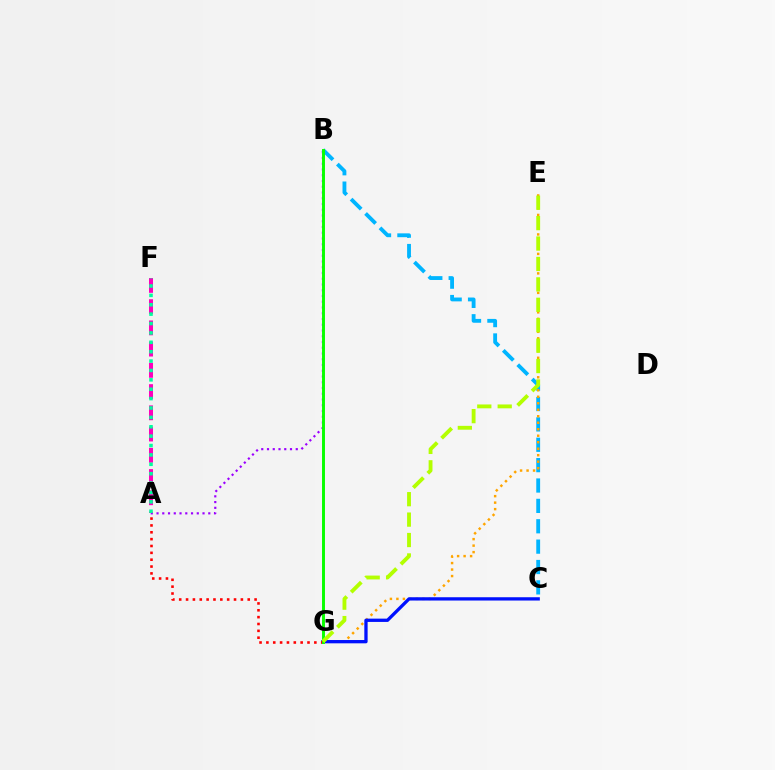{('B', 'C'): [{'color': '#00b5ff', 'line_style': 'dashed', 'thickness': 2.77}], ('E', 'G'): [{'color': '#ffa500', 'line_style': 'dotted', 'thickness': 1.76}, {'color': '#b3ff00', 'line_style': 'dashed', 'thickness': 2.77}], ('A', 'B'): [{'color': '#9b00ff', 'line_style': 'dotted', 'thickness': 1.56}], ('A', 'F'): [{'color': '#ff00bd', 'line_style': 'dashed', 'thickness': 2.88}, {'color': '#00ff9d', 'line_style': 'dotted', 'thickness': 2.55}], ('C', 'G'): [{'color': '#0010ff', 'line_style': 'solid', 'thickness': 2.37}], ('A', 'G'): [{'color': '#ff0000', 'line_style': 'dotted', 'thickness': 1.86}], ('B', 'G'): [{'color': '#08ff00', 'line_style': 'solid', 'thickness': 2.12}]}